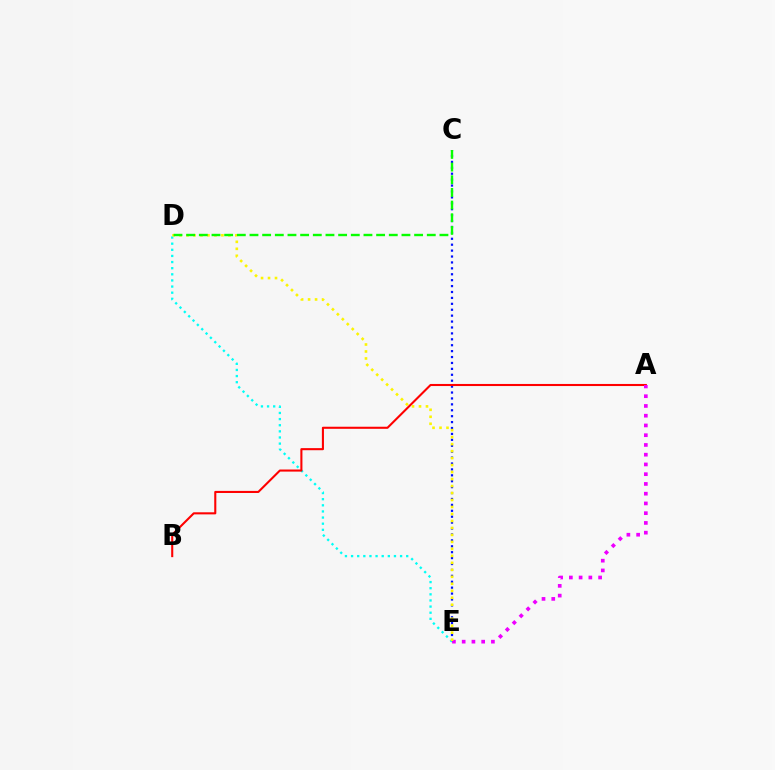{('C', 'E'): [{'color': '#0010ff', 'line_style': 'dotted', 'thickness': 1.61}], ('D', 'E'): [{'color': '#00fff6', 'line_style': 'dotted', 'thickness': 1.66}, {'color': '#fcf500', 'line_style': 'dotted', 'thickness': 1.9}], ('A', 'B'): [{'color': '#ff0000', 'line_style': 'solid', 'thickness': 1.5}], ('A', 'E'): [{'color': '#ee00ff', 'line_style': 'dotted', 'thickness': 2.65}], ('C', 'D'): [{'color': '#08ff00', 'line_style': 'dashed', 'thickness': 1.72}]}